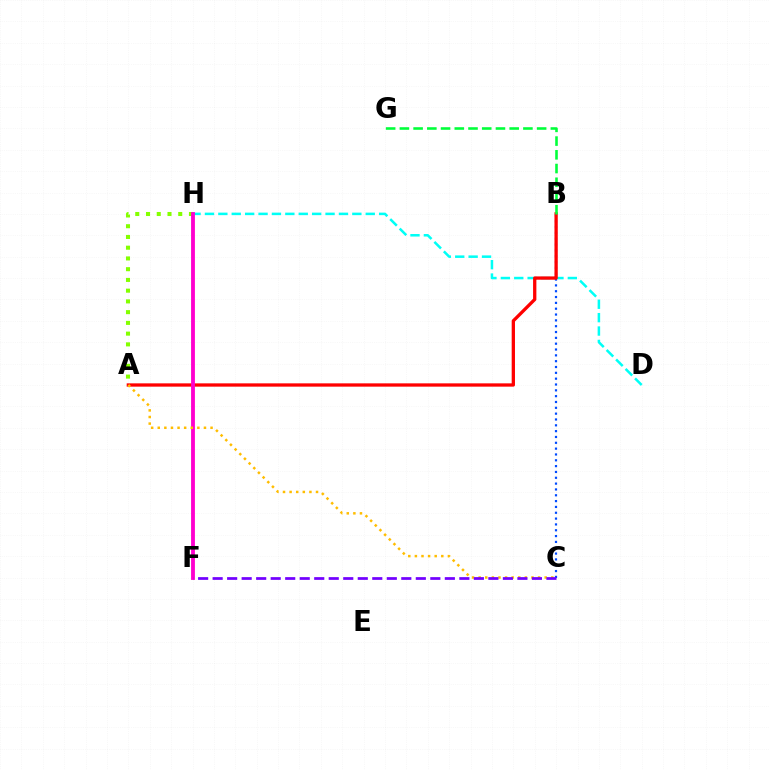{('D', 'H'): [{'color': '#00fff6', 'line_style': 'dashed', 'thickness': 1.82}], ('B', 'C'): [{'color': '#004bff', 'line_style': 'dotted', 'thickness': 1.58}], ('A', 'B'): [{'color': '#ff0000', 'line_style': 'solid', 'thickness': 2.38}], ('A', 'H'): [{'color': '#84ff00', 'line_style': 'dotted', 'thickness': 2.92}], ('F', 'H'): [{'color': '#ff00cf', 'line_style': 'solid', 'thickness': 2.76}], ('A', 'C'): [{'color': '#ffbd00', 'line_style': 'dotted', 'thickness': 1.79}], ('B', 'G'): [{'color': '#00ff39', 'line_style': 'dashed', 'thickness': 1.86}], ('C', 'F'): [{'color': '#7200ff', 'line_style': 'dashed', 'thickness': 1.97}]}